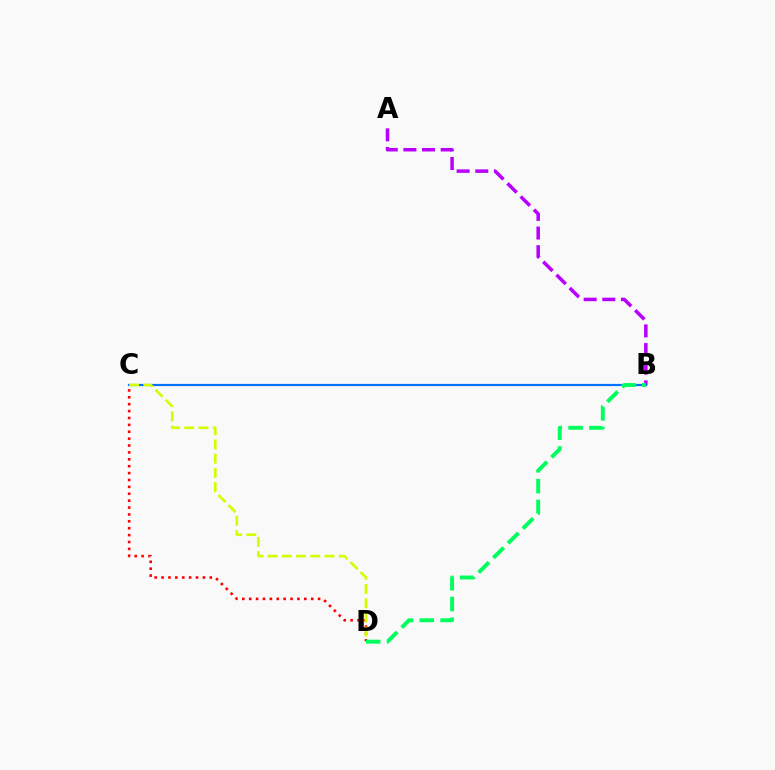{('A', 'B'): [{'color': '#b900ff', 'line_style': 'dashed', 'thickness': 2.53}], ('C', 'D'): [{'color': '#ff0000', 'line_style': 'dotted', 'thickness': 1.87}, {'color': '#d1ff00', 'line_style': 'dashed', 'thickness': 1.93}], ('B', 'C'): [{'color': '#0074ff', 'line_style': 'solid', 'thickness': 1.56}], ('B', 'D'): [{'color': '#00ff5c', 'line_style': 'dashed', 'thickness': 2.82}]}